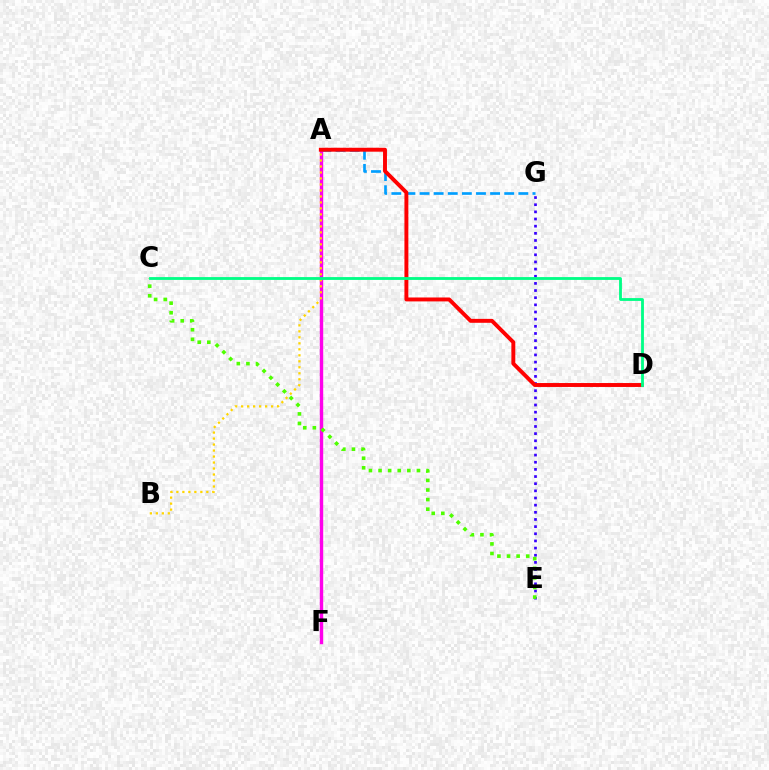{('A', 'G'): [{'color': '#009eff', 'line_style': 'dashed', 'thickness': 1.92}], ('E', 'G'): [{'color': '#3700ff', 'line_style': 'dotted', 'thickness': 1.94}], ('A', 'F'): [{'color': '#ff00ed', 'line_style': 'solid', 'thickness': 2.45}], ('A', 'D'): [{'color': '#ff0000', 'line_style': 'solid', 'thickness': 2.82}], ('C', 'E'): [{'color': '#4fff00', 'line_style': 'dotted', 'thickness': 2.61}], ('A', 'B'): [{'color': '#ffd500', 'line_style': 'dotted', 'thickness': 1.63}], ('C', 'D'): [{'color': '#00ff86', 'line_style': 'solid', 'thickness': 2.04}]}